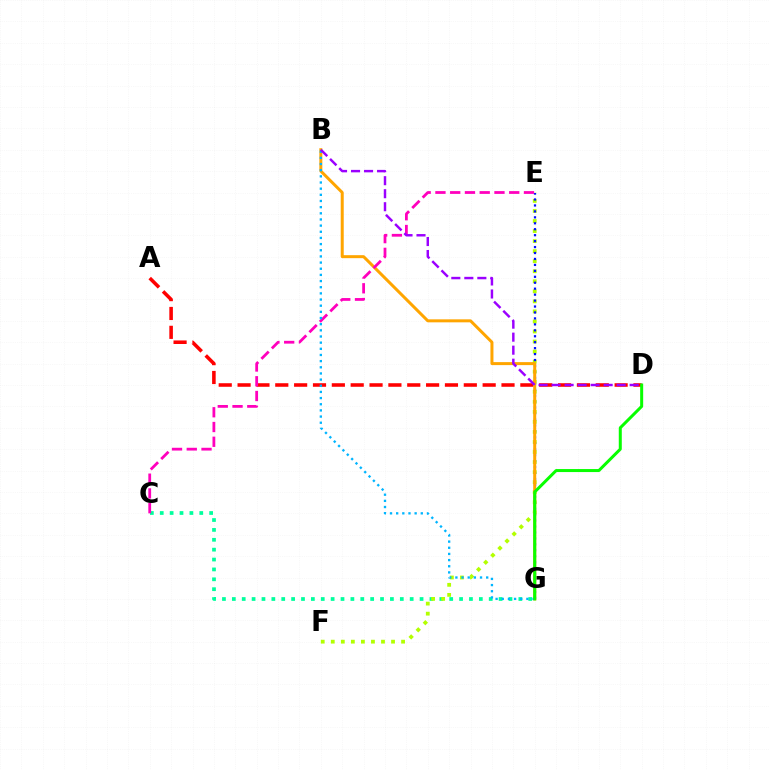{('A', 'D'): [{'color': '#ff0000', 'line_style': 'dashed', 'thickness': 2.56}], ('C', 'G'): [{'color': '#00ff9d', 'line_style': 'dotted', 'thickness': 2.68}], ('E', 'F'): [{'color': '#b3ff00', 'line_style': 'dotted', 'thickness': 2.73}], ('E', 'G'): [{'color': '#0010ff', 'line_style': 'dotted', 'thickness': 1.62}], ('B', 'G'): [{'color': '#ffa500', 'line_style': 'solid', 'thickness': 2.16}, {'color': '#00b5ff', 'line_style': 'dotted', 'thickness': 1.67}], ('C', 'E'): [{'color': '#ff00bd', 'line_style': 'dashed', 'thickness': 2.0}], ('B', 'D'): [{'color': '#9b00ff', 'line_style': 'dashed', 'thickness': 1.77}], ('D', 'G'): [{'color': '#08ff00', 'line_style': 'solid', 'thickness': 2.16}]}